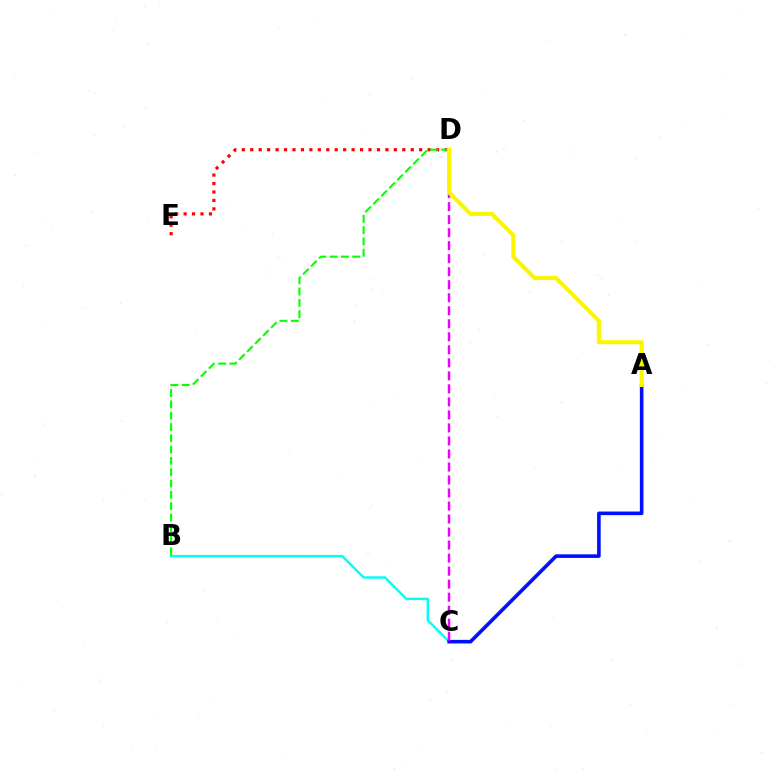{('B', 'C'): [{'color': '#00fff6', 'line_style': 'solid', 'thickness': 1.74}], ('A', 'C'): [{'color': '#0010ff', 'line_style': 'solid', 'thickness': 2.59}], ('C', 'D'): [{'color': '#ee00ff', 'line_style': 'dashed', 'thickness': 1.77}], ('D', 'E'): [{'color': '#ff0000', 'line_style': 'dotted', 'thickness': 2.3}], ('B', 'D'): [{'color': '#08ff00', 'line_style': 'dashed', 'thickness': 1.54}], ('A', 'D'): [{'color': '#fcf500', 'line_style': 'solid', 'thickness': 2.95}]}